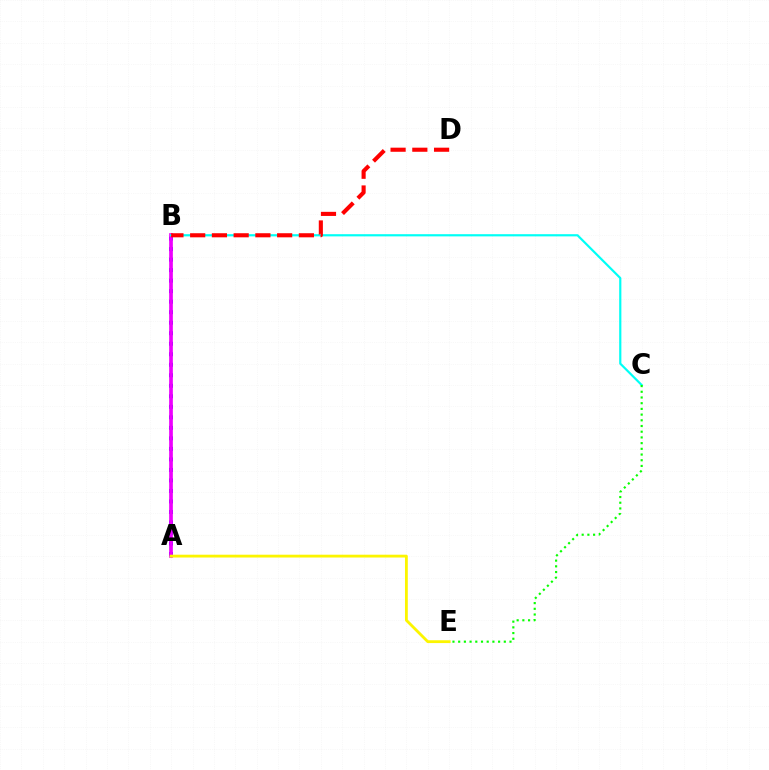{('A', 'B'): [{'color': '#0010ff', 'line_style': 'dotted', 'thickness': 2.86}, {'color': '#ee00ff', 'line_style': 'solid', 'thickness': 2.66}], ('A', 'E'): [{'color': '#fcf500', 'line_style': 'solid', 'thickness': 2.03}], ('B', 'C'): [{'color': '#00fff6', 'line_style': 'solid', 'thickness': 1.57}], ('B', 'D'): [{'color': '#ff0000', 'line_style': 'dashed', 'thickness': 2.95}], ('C', 'E'): [{'color': '#08ff00', 'line_style': 'dotted', 'thickness': 1.55}]}